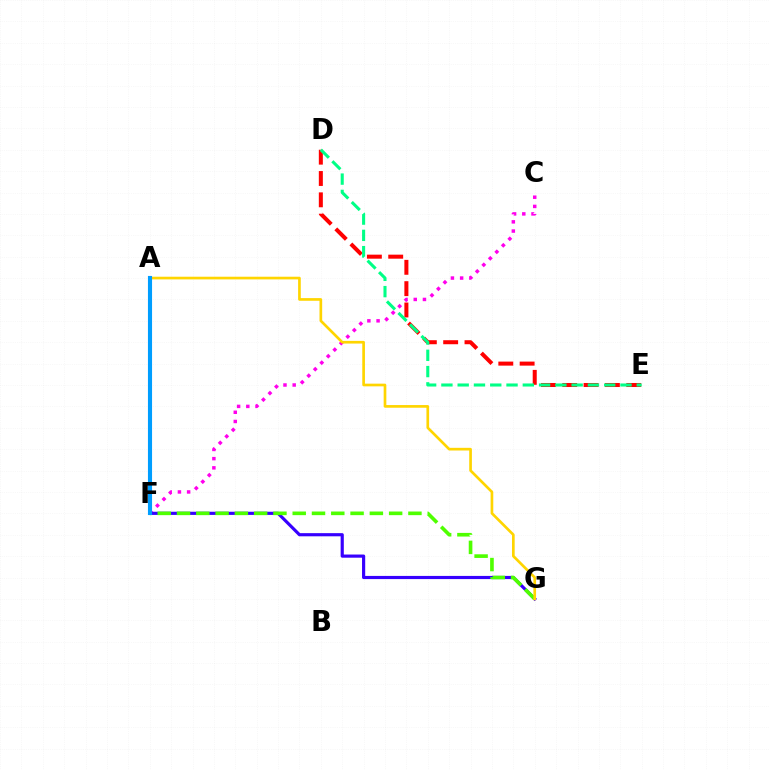{('D', 'E'): [{'color': '#ff0000', 'line_style': 'dashed', 'thickness': 2.9}, {'color': '#00ff86', 'line_style': 'dashed', 'thickness': 2.21}], ('C', 'F'): [{'color': '#ff00ed', 'line_style': 'dotted', 'thickness': 2.5}], ('F', 'G'): [{'color': '#3700ff', 'line_style': 'solid', 'thickness': 2.28}, {'color': '#4fff00', 'line_style': 'dashed', 'thickness': 2.62}], ('A', 'G'): [{'color': '#ffd500', 'line_style': 'solid', 'thickness': 1.93}], ('A', 'F'): [{'color': '#009eff', 'line_style': 'solid', 'thickness': 2.96}]}